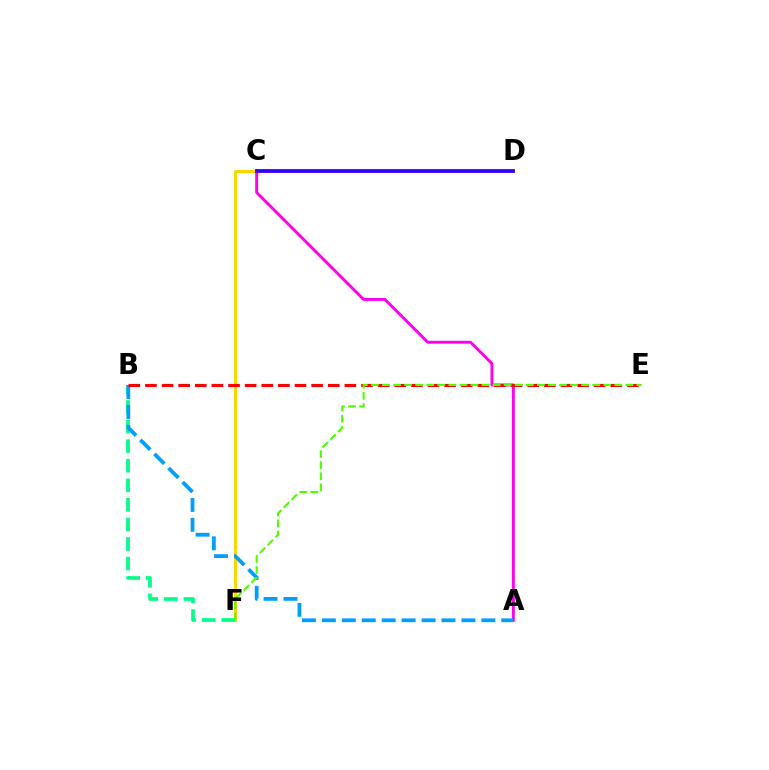{('C', 'F'): [{'color': '#ffd500', 'line_style': 'solid', 'thickness': 2.18}], ('A', 'C'): [{'color': '#ff00ed', 'line_style': 'solid', 'thickness': 2.09}], ('B', 'F'): [{'color': '#00ff86', 'line_style': 'dashed', 'thickness': 2.66}], ('C', 'D'): [{'color': '#3700ff', 'line_style': 'solid', 'thickness': 2.74}], ('A', 'B'): [{'color': '#009eff', 'line_style': 'dashed', 'thickness': 2.71}], ('B', 'E'): [{'color': '#ff0000', 'line_style': 'dashed', 'thickness': 2.26}], ('E', 'F'): [{'color': '#4fff00', 'line_style': 'dashed', 'thickness': 1.5}]}